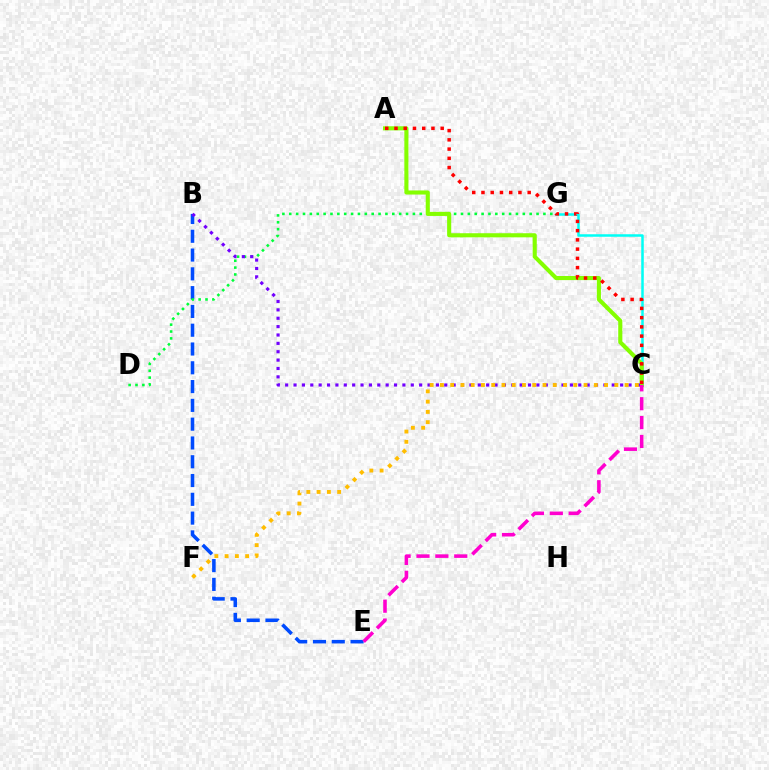{('C', 'G'): [{'color': '#00fff6', 'line_style': 'solid', 'thickness': 1.81}], ('B', 'E'): [{'color': '#004bff', 'line_style': 'dashed', 'thickness': 2.55}], ('D', 'G'): [{'color': '#00ff39', 'line_style': 'dotted', 'thickness': 1.87}], ('A', 'C'): [{'color': '#84ff00', 'line_style': 'solid', 'thickness': 2.95}, {'color': '#ff0000', 'line_style': 'dotted', 'thickness': 2.51}], ('B', 'C'): [{'color': '#7200ff', 'line_style': 'dotted', 'thickness': 2.28}], ('C', 'F'): [{'color': '#ffbd00', 'line_style': 'dotted', 'thickness': 2.79}], ('C', 'E'): [{'color': '#ff00cf', 'line_style': 'dashed', 'thickness': 2.56}]}